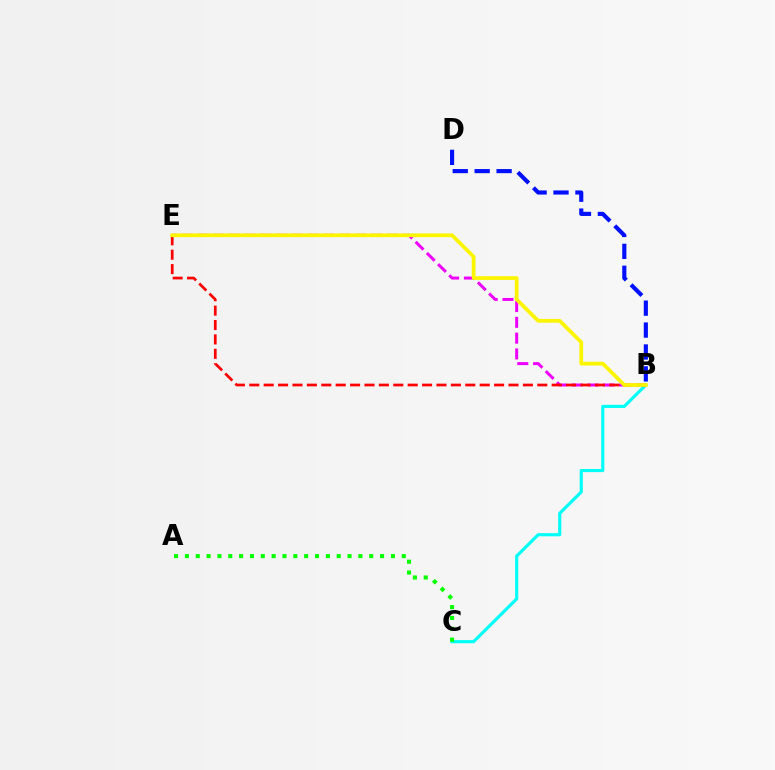{('B', 'C'): [{'color': '#00fff6', 'line_style': 'solid', 'thickness': 2.27}], ('B', 'E'): [{'color': '#ee00ff', 'line_style': 'dashed', 'thickness': 2.15}, {'color': '#ff0000', 'line_style': 'dashed', 'thickness': 1.96}, {'color': '#fcf500', 'line_style': 'solid', 'thickness': 2.7}], ('A', 'C'): [{'color': '#08ff00', 'line_style': 'dotted', 'thickness': 2.95}], ('B', 'D'): [{'color': '#0010ff', 'line_style': 'dashed', 'thickness': 2.98}]}